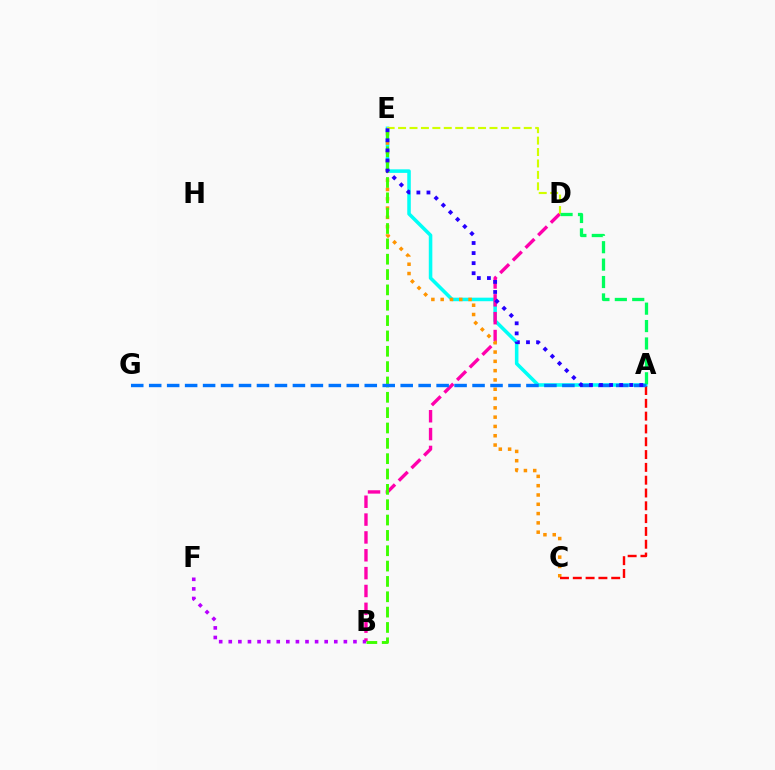{('A', 'E'): [{'color': '#00fff6', 'line_style': 'solid', 'thickness': 2.56}, {'color': '#2500ff', 'line_style': 'dotted', 'thickness': 2.74}], ('B', 'D'): [{'color': '#ff00ac', 'line_style': 'dashed', 'thickness': 2.42}], ('B', 'F'): [{'color': '#b900ff', 'line_style': 'dotted', 'thickness': 2.61}], ('C', 'E'): [{'color': '#ff9400', 'line_style': 'dotted', 'thickness': 2.53}], ('B', 'E'): [{'color': '#3dff00', 'line_style': 'dashed', 'thickness': 2.08}], ('D', 'E'): [{'color': '#d1ff00', 'line_style': 'dashed', 'thickness': 1.55}], ('A', 'D'): [{'color': '#00ff5c', 'line_style': 'dashed', 'thickness': 2.36}], ('A', 'C'): [{'color': '#ff0000', 'line_style': 'dashed', 'thickness': 1.74}], ('A', 'G'): [{'color': '#0074ff', 'line_style': 'dashed', 'thickness': 2.44}]}